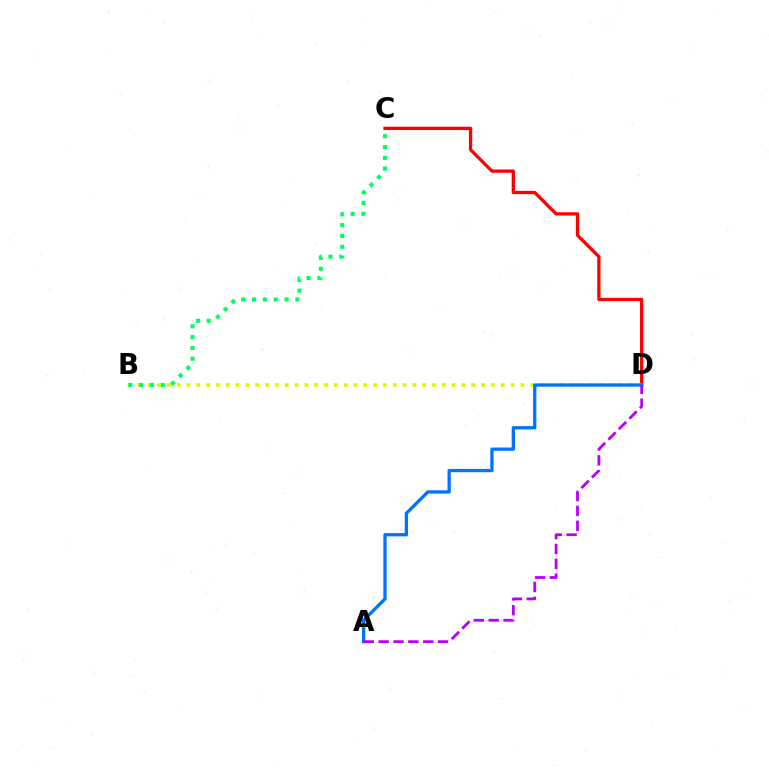{('C', 'D'): [{'color': '#ff0000', 'line_style': 'solid', 'thickness': 2.36}], ('B', 'D'): [{'color': '#d1ff00', 'line_style': 'dotted', 'thickness': 2.67}], ('A', 'D'): [{'color': '#0074ff', 'line_style': 'solid', 'thickness': 2.38}, {'color': '#b900ff', 'line_style': 'dashed', 'thickness': 2.02}], ('B', 'C'): [{'color': '#00ff5c', 'line_style': 'dotted', 'thickness': 2.94}]}